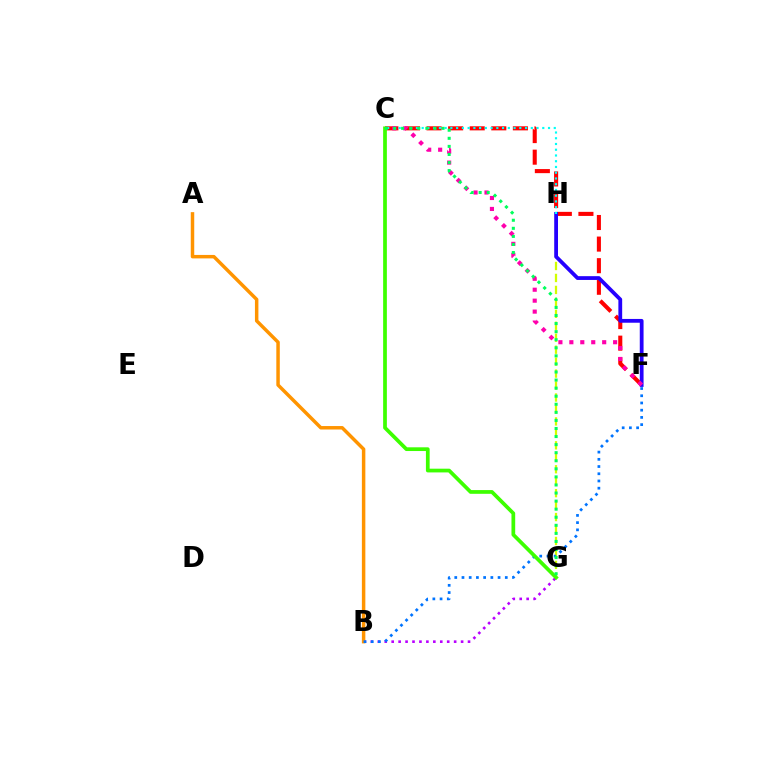{('G', 'H'): [{'color': '#d1ff00', 'line_style': 'dashed', 'thickness': 1.62}], ('B', 'G'): [{'color': '#b900ff', 'line_style': 'dotted', 'thickness': 1.89}], ('C', 'F'): [{'color': '#ff0000', 'line_style': 'dashed', 'thickness': 2.93}, {'color': '#ff00ac', 'line_style': 'dotted', 'thickness': 2.97}], ('F', 'H'): [{'color': '#2500ff', 'line_style': 'solid', 'thickness': 2.73}], ('A', 'B'): [{'color': '#ff9400', 'line_style': 'solid', 'thickness': 2.5}], ('B', 'F'): [{'color': '#0074ff', 'line_style': 'dotted', 'thickness': 1.96}], ('C', 'H'): [{'color': '#00fff6', 'line_style': 'dotted', 'thickness': 1.56}], ('C', 'G'): [{'color': '#3dff00', 'line_style': 'solid', 'thickness': 2.68}, {'color': '#00ff5c', 'line_style': 'dotted', 'thickness': 2.19}]}